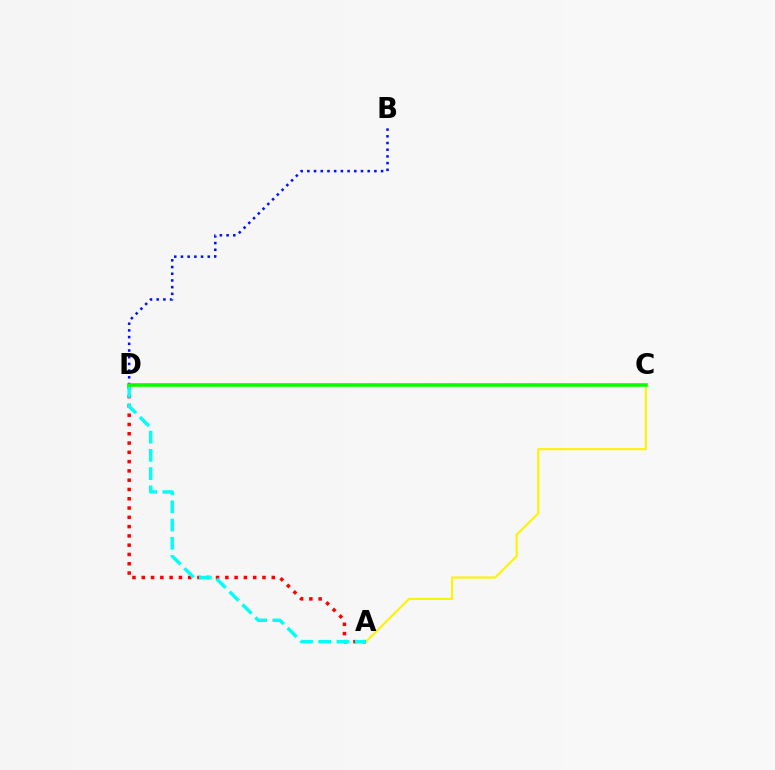{('A', 'C'): [{'color': '#fcf500', 'line_style': 'solid', 'thickness': 1.53}], ('B', 'D'): [{'color': '#0010ff', 'line_style': 'dotted', 'thickness': 1.82}], ('A', 'D'): [{'color': '#ff0000', 'line_style': 'dotted', 'thickness': 2.52}, {'color': '#00fff6', 'line_style': 'dashed', 'thickness': 2.48}], ('C', 'D'): [{'color': '#ee00ff', 'line_style': 'dashed', 'thickness': 1.55}, {'color': '#08ff00', 'line_style': 'solid', 'thickness': 2.57}]}